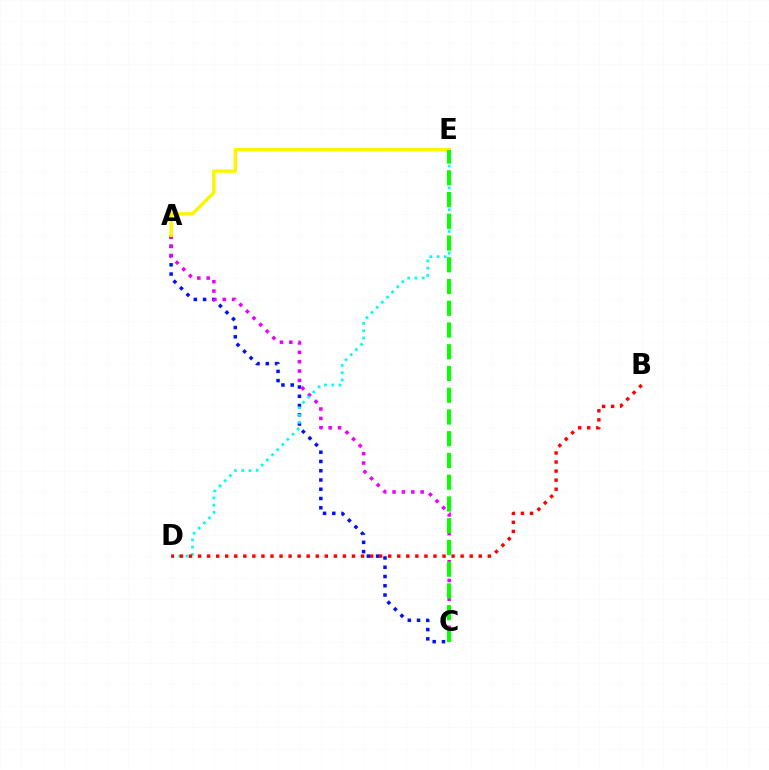{('A', 'C'): [{'color': '#0010ff', 'line_style': 'dotted', 'thickness': 2.52}, {'color': '#ee00ff', 'line_style': 'dotted', 'thickness': 2.54}], ('D', 'E'): [{'color': '#00fff6', 'line_style': 'dotted', 'thickness': 1.97}], ('A', 'E'): [{'color': '#fcf500', 'line_style': 'solid', 'thickness': 2.47}], ('C', 'E'): [{'color': '#08ff00', 'line_style': 'dashed', 'thickness': 2.95}], ('B', 'D'): [{'color': '#ff0000', 'line_style': 'dotted', 'thickness': 2.46}]}